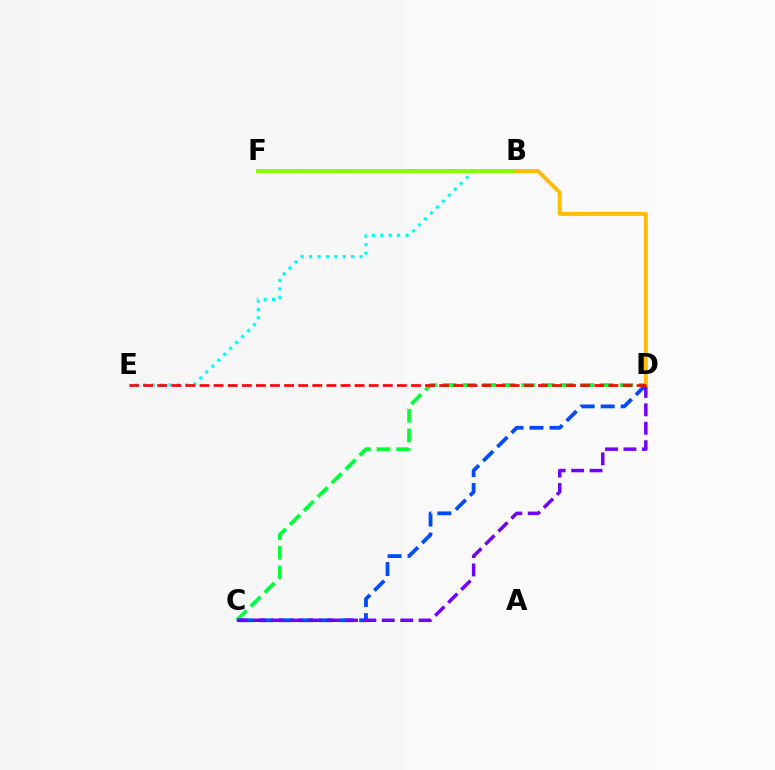{('B', 'E'): [{'color': '#00fff6', 'line_style': 'dotted', 'thickness': 2.28}], ('C', 'D'): [{'color': '#00ff39', 'line_style': 'dashed', 'thickness': 2.67}, {'color': '#004bff', 'line_style': 'dashed', 'thickness': 2.72}, {'color': '#7200ff', 'line_style': 'dashed', 'thickness': 2.5}], ('B', 'F'): [{'color': '#ff00cf', 'line_style': 'dotted', 'thickness': 1.65}, {'color': '#84ff00', 'line_style': 'solid', 'thickness': 2.81}], ('B', 'D'): [{'color': '#ffbd00', 'line_style': 'solid', 'thickness': 2.84}], ('D', 'E'): [{'color': '#ff0000', 'line_style': 'dashed', 'thickness': 1.92}]}